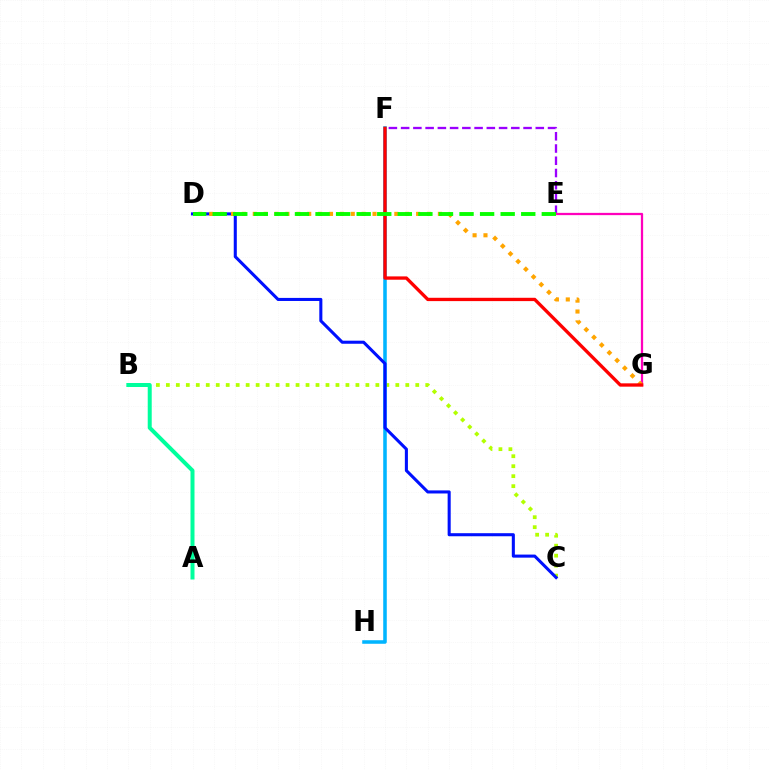{('B', 'C'): [{'color': '#b3ff00', 'line_style': 'dotted', 'thickness': 2.71}], ('A', 'B'): [{'color': '#00ff9d', 'line_style': 'solid', 'thickness': 2.88}], ('F', 'H'): [{'color': '#00b5ff', 'line_style': 'solid', 'thickness': 2.55}], ('E', 'F'): [{'color': '#9b00ff', 'line_style': 'dashed', 'thickness': 1.66}], ('E', 'G'): [{'color': '#ff00bd', 'line_style': 'solid', 'thickness': 1.63}], ('C', 'D'): [{'color': '#0010ff', 'line_style': 'solid', 'thickness': 2.21}], ('D', 'G'): [{'color': '#ffa500', 'line_style': 'dotted', 'thickness': 2.96}], ('F', 'G'): [{'color': '#ff0000', 'line_style': 'solid', 'thickness': 2.39}], ('D', 'E'): [{'color': '#08ff00', 'line_style': 'dashed', 'thickness': 2.79}]}